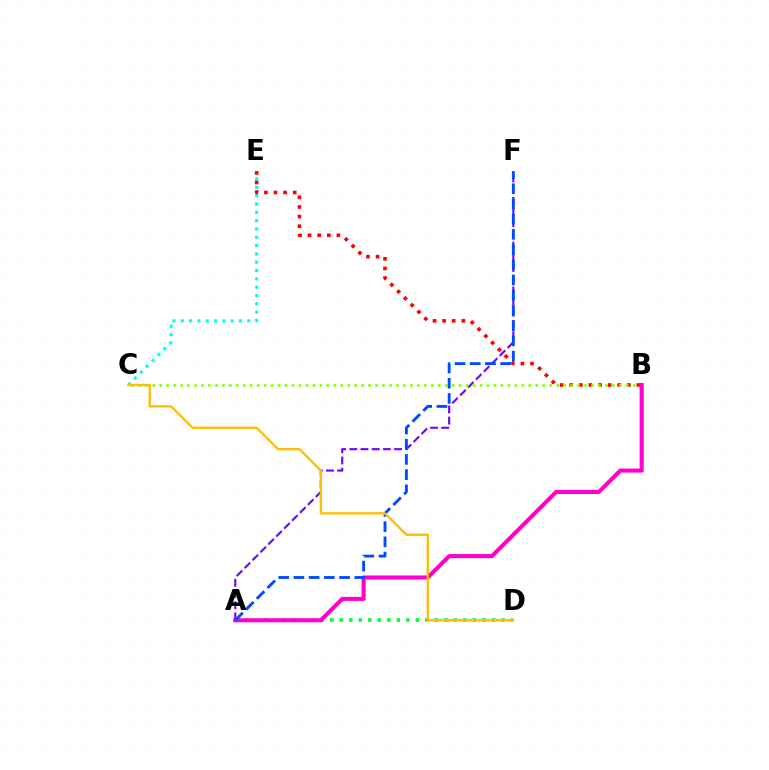{('A', 'F'): [{'color': '#7200ff', 'line_style': 'dashed', 'thickness': 1.52}, {'color': '#004bff', 'line_style': 'dashed', 'thickness': 2.07}], ('C', 'E'): [{'color': '#00fff6', 'line_style': 'dotted', 'thickness': 2.26}], ('A', 'D'): [{'color': '#00ff39', 'line_style': 'dotted', 'thickness': 2.58}], ('B', 'E'): [{'color': '#ff0000', 'line_style': 'dotted', 'thickness': 2.61}], ('B', 'C'): [{'color': '#84ff00', 'line_style': 'dotted', 'thickness': 1.89}], ('A', 'B'): [{'color': '#ff00cf', 'line_style': 'solid', 'thickness': 2.93}], ('C', 'D'): [{'color': '#ffbd00', 'line_style': 'solid', 'thickness': 1.67}]}